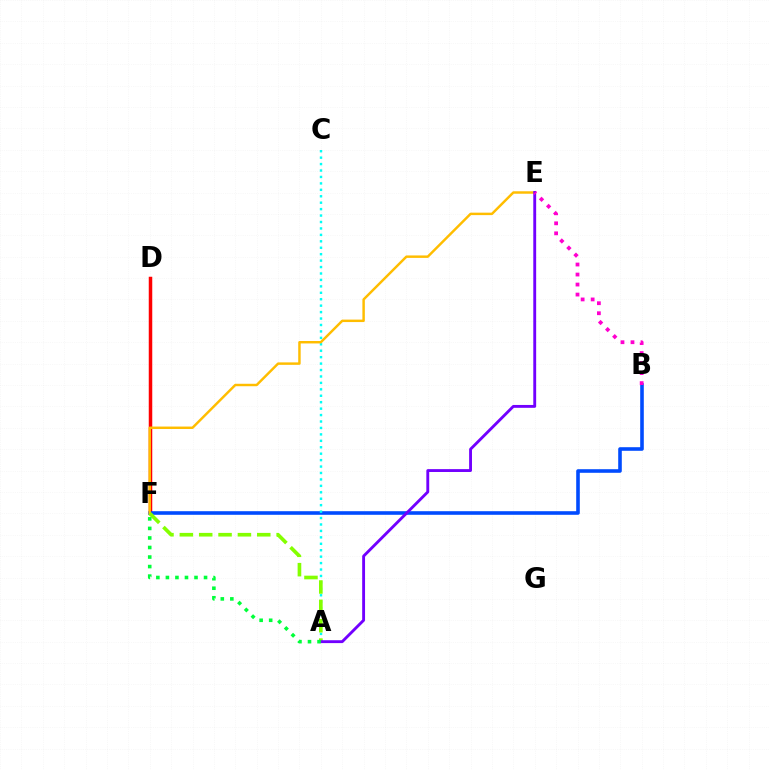{('D', 'F'): [{'color': '#ff0000', 'line_style': 'solid', 'thickness': 2.52}], ('B', 'F'): [{'color': '#004bff', 'line_style': 'solid', 'thickness': 2.59}], ('A', 'C'): [{'color': '#00fff6', 'line_style': 'dotted', 'thickness': 1.75}], ('E', 'F'): [{'color': '#ffbd00', 'line_style': 'solid', 'thickness': 1.77}], ('A', 'F'): [{'color': '#84ff00', 'line_style': 'dashed', 'thickness': 2.63}, {'color': '#00ff39', 'line_style': 'dotted', 'thickness': 2.59}], ('A', 'E'): [{'color': '#7200ff', 'line_style': 'solid', 'thickness': 2.06}], ('B', 'E'): [{'color': '#ff00cf', 'line_style': 'dotted', 'thickness': 2.72}]}